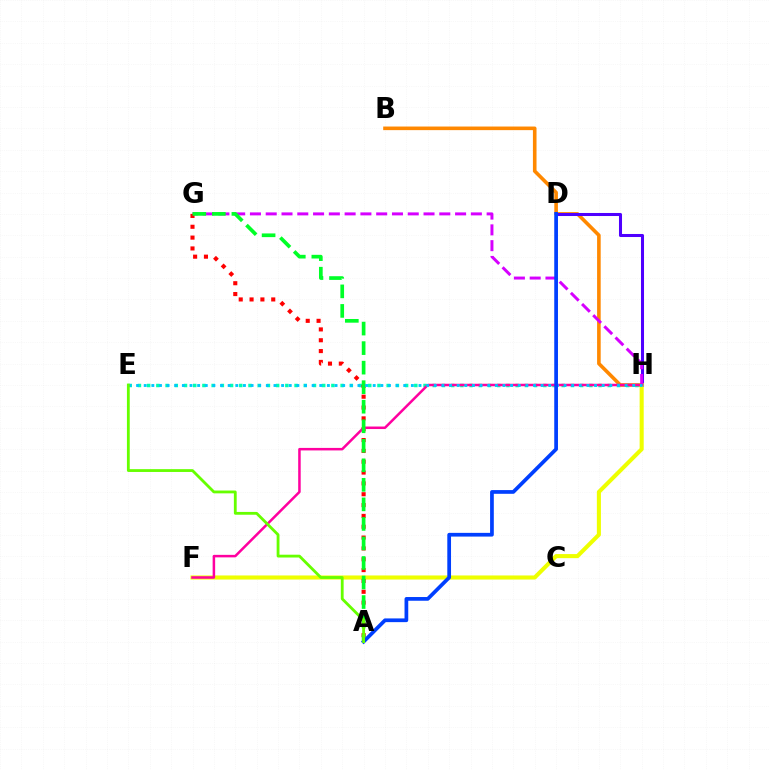{('B', 'H'): [{'color': '#ff8800', 'line_style': 'solid', 'thickness': 2.59}], ('D', 'H'): [{'color': '#4f00ff', 'line_style': 'solid', 'thickness': 2.19}], ('F', 'H'): [{'color': '#eeff00', 'line_style': 'solid', 'thickness': 2.93}, {'color': '#ff00a0', 'line_style': 'solid', 'thickness': 1.81}], ('G', 'H'): [{'color': '#d600ff', 'line_style': 'dashed', 'thickness': 2.14}], ('E', 'H'): [{'color': '#00ffaf', 'line_style': 'dotted', 'thickness': 2.5}, {'color': '#00c7ff', 'line_style': 'dotted', 'thickness': 2.07}], ('A', 'G'): [{'color': '#ff0000', 'line_style': 'dotted', 'thickness': 2.94}, {'color': '#00ff27', 'line_style': 'dashed', 'thickness': 2.65}], ('A', 'D'): [{'color': '#003fff', 'line_style': 'solid', 'thickness': 2.68}], ('A', 'E'): [{'color': '#66ff00', 'line_style': 'solid', 'thickness': 2.03}]}